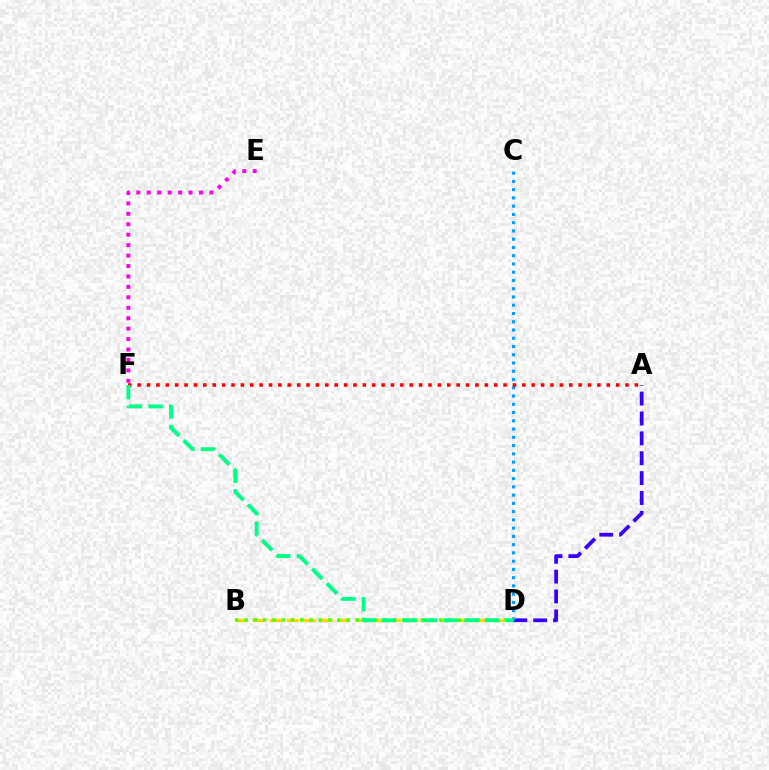{('B', 'D'): [{'color': '#ffd500', 'line_style': 'dashed', 'thickness': 2.32}, {'color': '#4fff00', 'line_style': 'dotted', 'thickness': 2.52}], ('A', 'D'): [{'color': '#3700ff', 'line_style': 'dashed', 'thickness': 2.7}], ('C', 'D'): [{'color': '#009eff', 'line_style': 'dotted', 'thickness': 2.24}], ('A', 'F'): [{'color': '#ff0000', 'line_style': 'dotted', 'thickness': 2.55}], ('E', 'F'): [{'color': '#ff00ed', 'line_style': 'dotted', 'thickness': 2.84}], ('D', 'F'): [{'color': '#00ff86', 'line_style': 'dashed', 'thickness': 2.81}]}